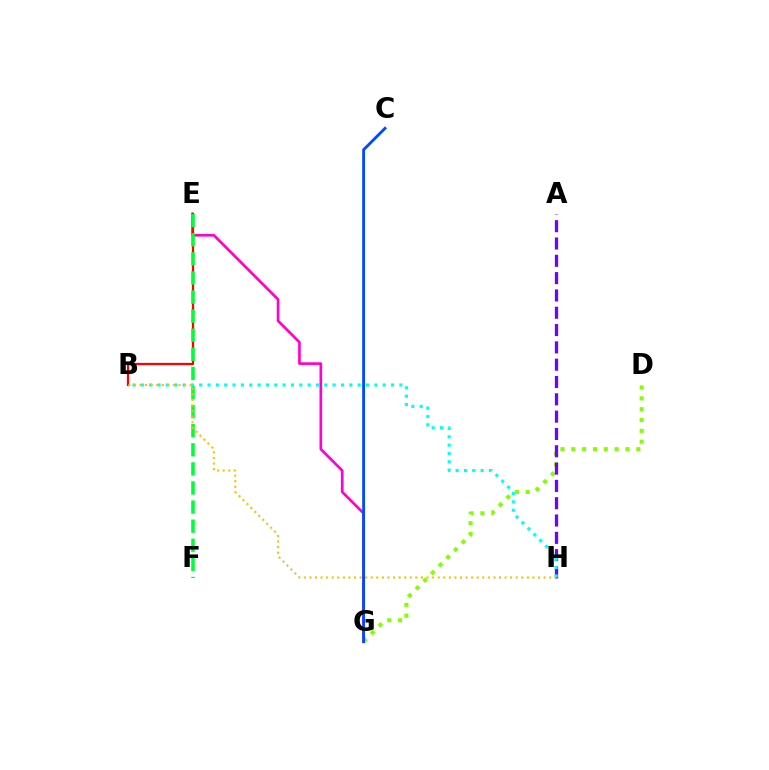{('E', 'G'): [{'color': '#ff00cf', 'line_style': 'solid', 'thickness': 1.92}], ('B', 'E'): [{'color': '#ff0000', 'line_style': 'solid', 'thickness': 1.62}], ('D', 'G'): [{'color': '#84ff00', 'line_style': 'dotted', 'thickness': 2.94}], ('A', 'H'): [{'color': '#7200ff', 'line_style': 'dashed', 'thickness': 2.35}], ('E', 'F'): [{'color': '#00ff39', 'line_style': 'dashed', 'thickness': 2.59}], ('C', 'G'): [{'color': '#004bff', 'line_style': 'solid', 'thickness': 2.06}], ('B', 'H'): [{'color': '#00fff6', 'line_style': 'dotted', 'thickness': 2.27}, {'color': '#ffbd00', 'line_style': 'dotted', 'thickness': 1.51}]}